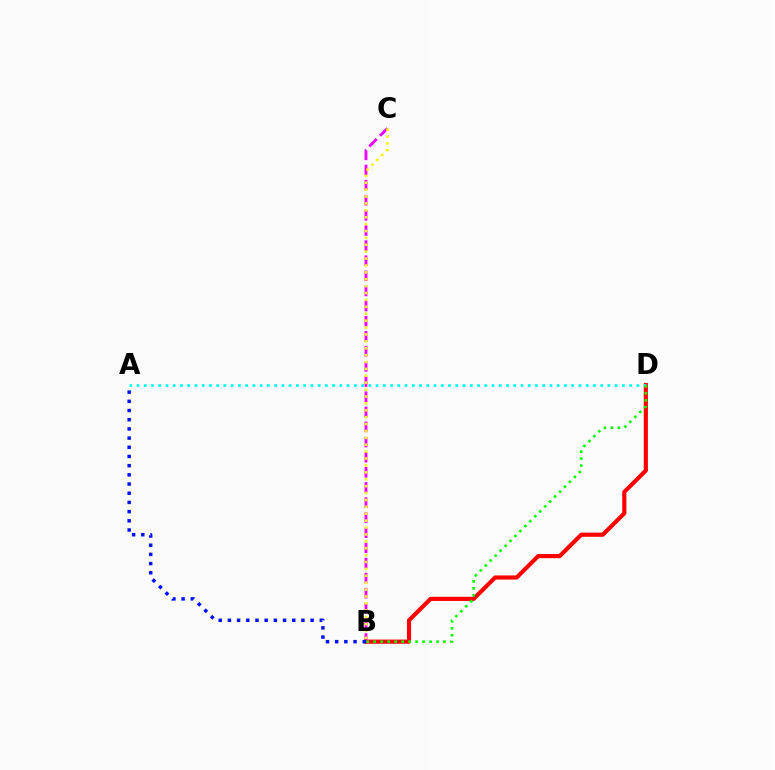{('B', 'C'): [{'color': '#ee00ff', 'line_style': 'dashed', 'thickness': 2.05}, {'color': '#fcf500', 'line_style': 'dotted', 'thickness': 1.87}], ('B', 'D'): [{'color': '#ff0000', 'line_style': 'solid', 'thickness': 2.98}, {'color': '#08ff00', 'line_style': 'dotted', 'thickness': 1.9}], ('A', 'B'): [{'color': '#0010ff', 'line_style': 'dotted', 'thickness': 2.5}], ('A', 'D'): [{'color': '#00fff6', 'line_style': 'dotted', 'thickness': 1.97}]}